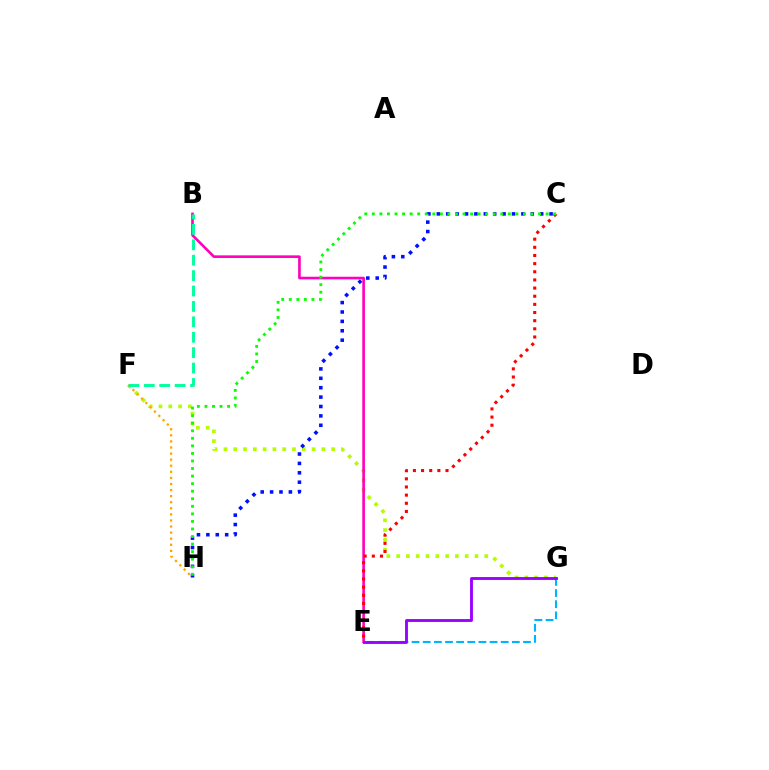{('F', 'G'): [{'color': '#b3ff00', 'line_style': 'dotted', 'thickness': 2.66}], ('E', 'G'): [{'color': '#00b5ff', 'line_style': 'dashed', 'thickness': 1.51}, {'color': '#9b00ff', 'line_style': 'solid', 'thickness': 2.06}], ('F', 'H'): [{'color': '#ffa500', 'line_style': 'dotted', 'thickness': 1.65}], ('B', 'E'): [{'color': '#ff00bd', 'line_style': 'solid', 'thickness': 1.9}], ('C', 'H'): [{'color': '#0010ff', 'line_style': 'dotted', 'thickness': 2.55}, {'color': '#08ff00', 'line_style': 'dotted', 'thickness': 2.05}], ('B', 'F'): [{'color': '#00ff9d', 'line_style': 'dashed', 'thickness': 2.09}], ('C', 'E'): [{'color': '#ff0000', 'line_style': 'dotted', 'thickness': 2.21}]}